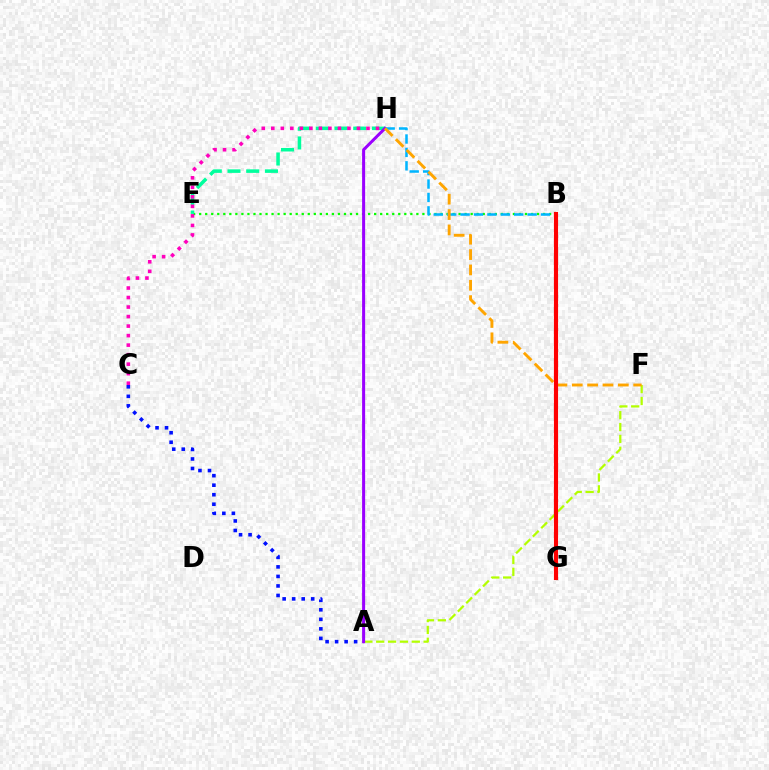{('A', 'F'): [{'color': '#b3ff00', 'line_style': 'dashed', 'thickness': 1.61}], ('B', 'E'): [{'color': '#08ff00', 'line_style': 'dotted', 'thickness': 1.64}], ('A', 'C'): [{'color': '#0010ff', 'line_style': 'dotted', 'thickness': 2.59}], ('E', 'H'): [{'color': '#00ff9d', 'line_style': 'dashed', 'thickness': 2.54}], ('C', 'H'): [{'color': '#ff00bd', 'line_style': 'dotted', 'thickness': 2.59}], ('A', 'H'): [{'color': '#9b00ff', 'line_style': 'solid', 'thickness': 2.18}], ('B', 'H'): [{'color': '#00b5ff', 'line_style': 'dashed', 'thickness': 1.82}], ('F', 'H'): [{'color': '#ffa500', 'line_style': 'dashed', 'thickness': 2.09}], ('B', 'G'): [{'color': '#ff0000', 'line_style': 'solid', 'thickness': 2.97}]}